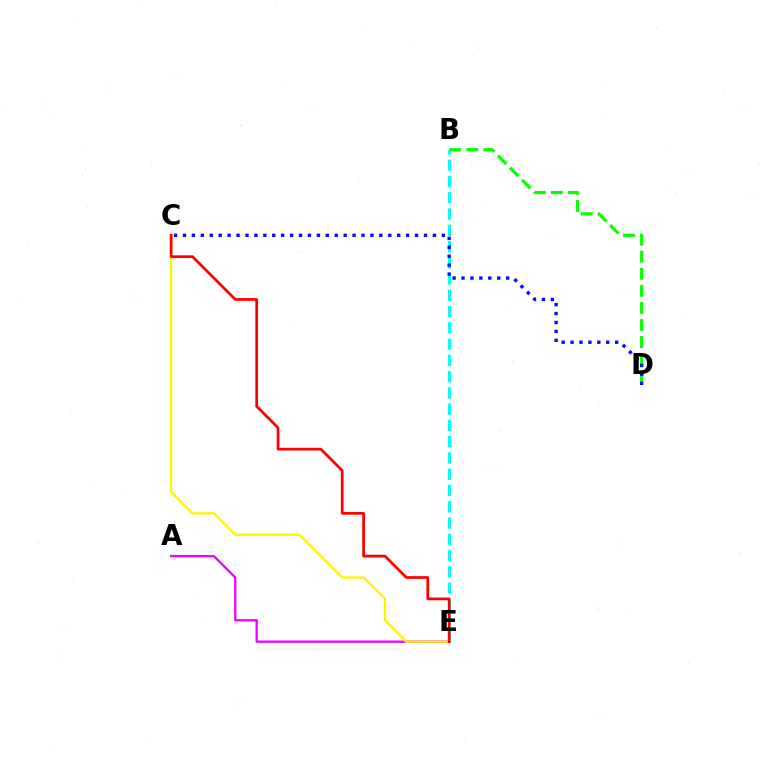{('B', 'E'): [{'color': '#00fff6', 'line_style': 'dashed', 'thickness': 2.21}], ('B', 'D'): [{'color': '#08ff00', 'line_style': 'dashed', 'thickness': 2.32}], ('A', 'E'): [{'color': '#ee00ff', 'line_style': 'solid', 'thickness': 1.66}], ('C', 'E'): [{'color': '#fcf500', 'line_style': 'solid', 'thickness': 1.64}, {'color': '#ff0000', 'line_style': 'solid', 'thickness': 1.97}], ('C', 'D'): [{'color': '#0010ff', 'line_style': 'dotted', 'thickness': 2.43}]}